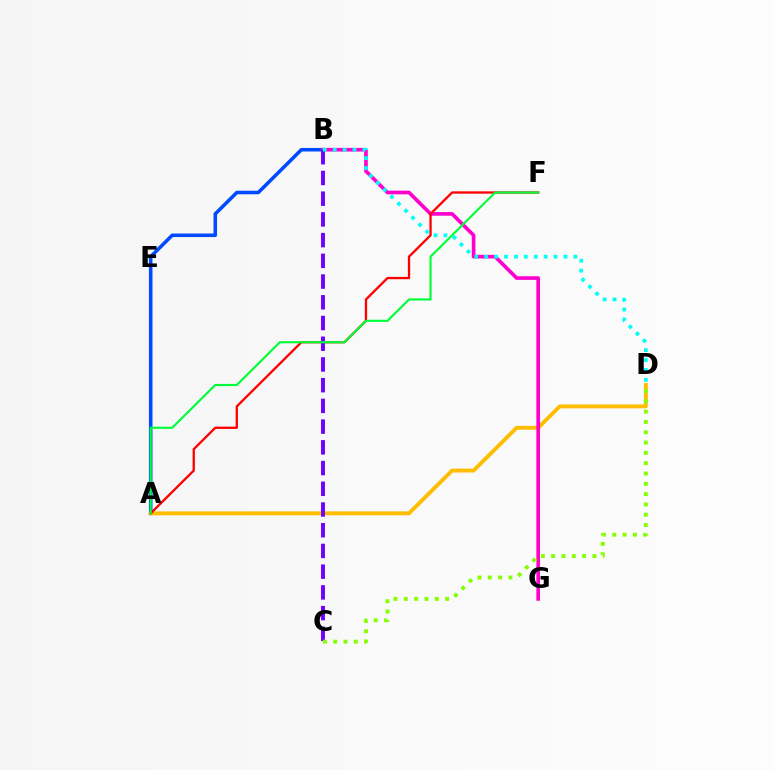{('A', 'B'): [{'color': '#004bff', 'line_style': 'solid', 'thickness': 2.56}], ('A', 'D'): [{'color': '#ffbd00', 'line_style': 'solid', 'thickness': 2.8}], ('B', 'G'): [{'color': '#ff00cf', 'line_style': 'solid', 'thickness': 2.64}], ('A', 'F'): [{'color': '#ff0000', 'line_style': 'solid', 'thickness': 1.66}, {'color': '#00ff39', 'line_style': 'solid', 'thickness': 1.55}], ('B', 'C'): [{'color': '#7200ff', 'line_style': 'dashed', 'thickness': 2.82}], ('B', 'D'): [{'color': '#00fff6', 'line_style': 'dotted', 'thickness': 2.69}], ('C', 'D'): [{'color': '#84ff00', 'line_style': 'dotted', 'thickness': 2.8}]}